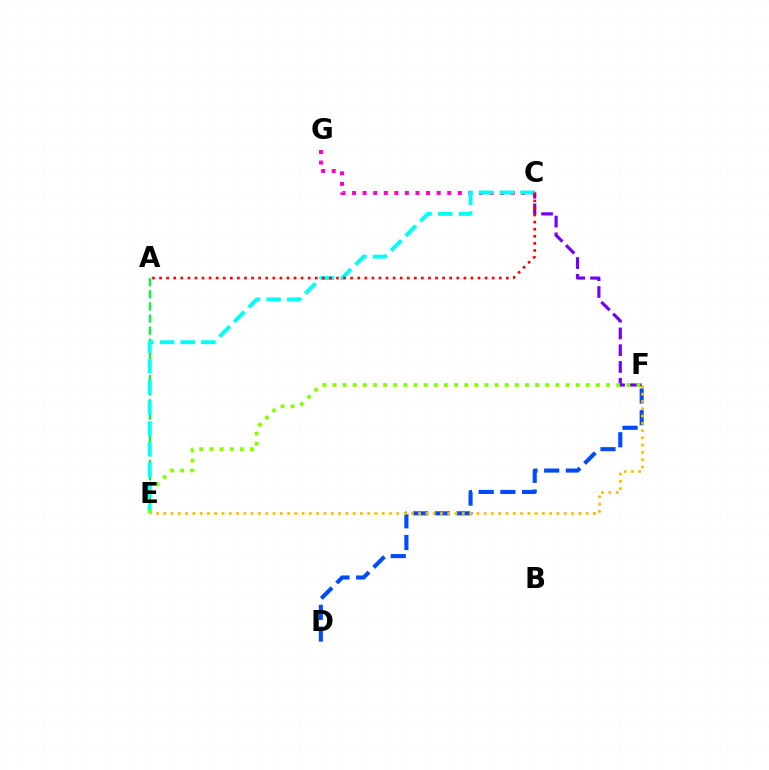{('A', 'E'): [{'color': '#00ff39', 'line_style': 'dashed', 'thickness': 1.65}], ('C', 'G'): [{'color': '#ff00cf', 'line_style': 'dotted', 'thickness': 2.87}], ('D', 'F'): [{'color': '#004bff', 'line_style': 'dashed', 'thickness': 2.95}], ('E', 'F'): [{'color': '#ffbd00', 'line_style': 'dotted', 'thickness': 1.98}, {'color': '#84ff00', 'line_style': 'dotted', 'thickness': 2.75}], ('C', 'F'): [{'color': '#7200ff', 'line_style': 'dashed', 'thickness': 2.28}], ('C', 'E'): [{'color': '#00fff6', 'line_style': 'dashed', 'thickness': 2.81}], ('A', 'C'): [{'color': '#ff0000', 'line_style': 'dotted', 'thickness': 1.92}]}